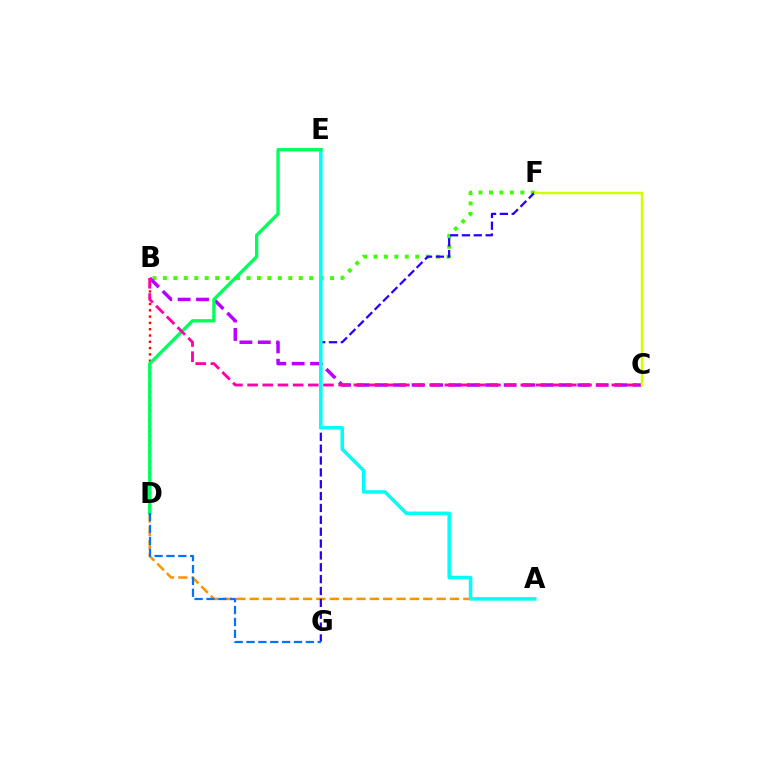{('B', 'D'): [{'color': '#ff0000', 'line_style': 'dotted', 'thickness': 1.71}], ('B', 'F'): [{'color': '#3dff00', 'line_style': 'dotted', 'thickness': 2.84}], ('A', 'D'): [{'color': '#ff9400', 'line_style': 'dashed', 'thickness': 1.81}], ('F', 'G'): [{'color': '#2500ff', 'line_style': 'dashed', 'thickness': 1.61}], ('B', 'C'): [{'color': '#b900ff', 'line_style': 'dashed', 'thickness': 2.5}, {'color': '#ff00ac', 'line_style': 'dashed', 'thickness': 2.06}], ('A', 'E'): [{'color': '#00fff6', 'line_style': 'solid', 'thickness': 2.53}], ('D', 'E'): [{'color': '#00ff5c', 'line_style': 'solid', 'thickness': 2.39}], ('C', 'F'): [{'color': '#d1ff00', 'line_style': 'solid', 'thickness': 1.78}], ('D', 'G'): [{'color': '#0074ff', 'line_style': 'dashed', 'thickness': 1.61}]}